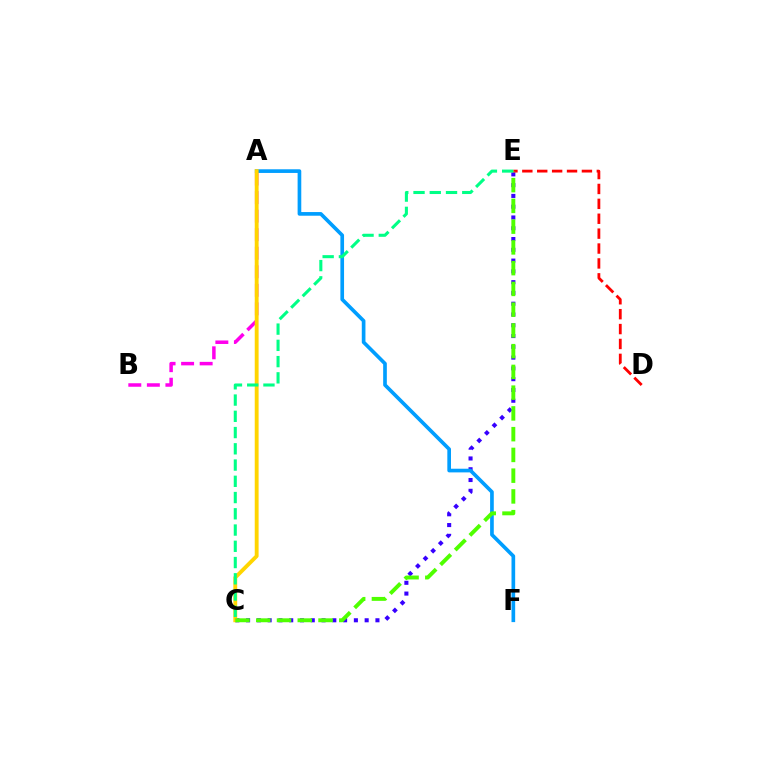{('C', 'E'): [{'color': '#3700ff', 'line_style': 'dotted', 'thickness': 2.93}, {'color': '#4fff00', 'line_style': 'dashed', 'thickness': 2.82}, {'color': '#00ff86', 'line_style': 'dashed', 'thickness': 2.21}], ('A', 'F'): [{'color': '#009eff', 'line_style': 'solid', 'thickness': 2.64}], ('A', 'B'): [{'color': '#ff00ed', 'line_style': 'dashed', 'thickness': 2.52}], ('A', 'C'): [{'color': '#ffd500', 'line_style': 'solid', 'thickness': 2.78}], ('D', 'E'): [{'color': '#ff0000', 'line_style': 'dashed', 'thickness': 2.02}]}